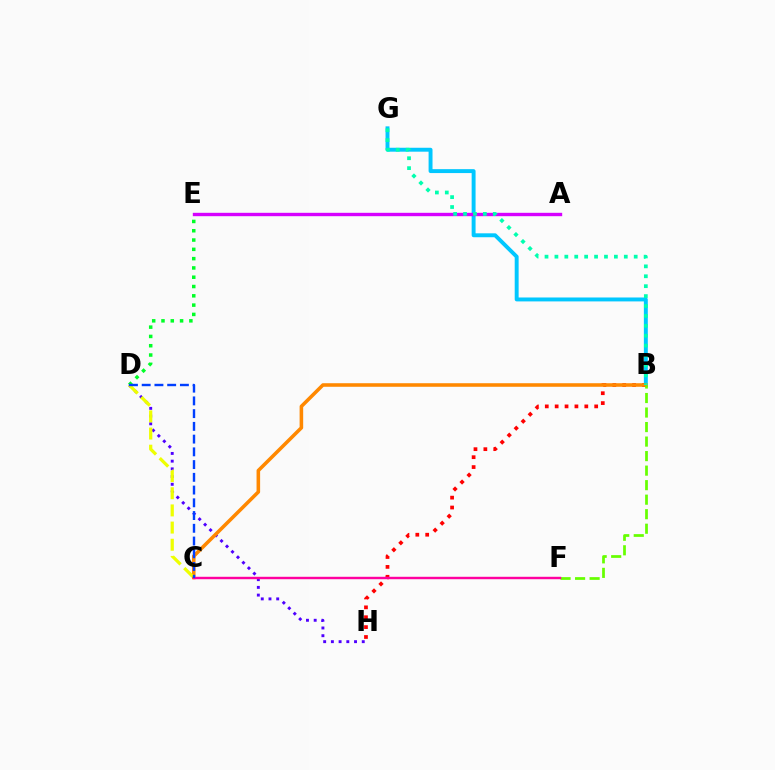{('D', 'H'): [{'color': '#4f00ff', 'line_style': 'dotted', 'thickness': 2.1}], ('B', 'G'): [{'color': '#00c7ff', 'line_style': 'solid', 'thickness': 2.82}, {'color': '#00ffaf', 'line_style': 'dotted', 'thickness': 2.69}], ('A', 'E'): [{'color': '#d600ff', 'line_style': 'solid', 'thickness': 2.43}], ('B', 'H'): [{'color': '#ff0000', 'line_style': 'dotted', 'thickness': 2.68}], ('B', 'C'): [{'color': '#ff8800', 'line_style': 'solid', 'thickness': 2.57}], ('B', 'F'): [{'color': '#66ff00', 'line_style': 'dashed', 'thickness': 1.97}], ('D', 'E'): [{'color': '#00ff27', 'line_style': 'dotted', 'thickness': 2.53}], ('C', 'D'): [{'color': '#eeff00', 'line_style': 'dashed', 'thickness': 2.33}, {'color': '#003fff', 'line_style': 'dashed', 'thickness': 1.73}], ('C', 'F'): [{'color': '#ff00a0', 'line_style': 'solid', 'thickness': 1.74}]}